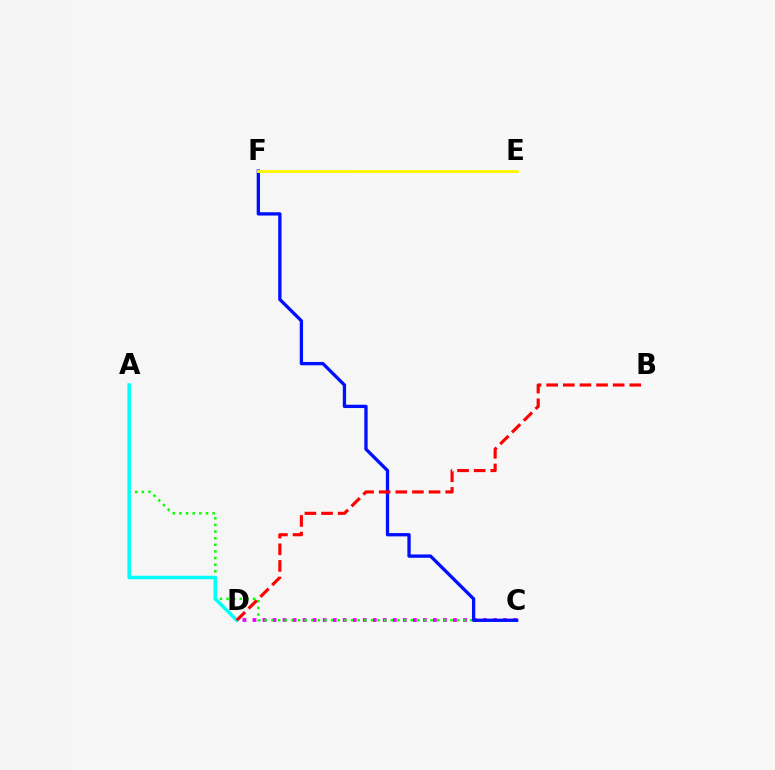{('C', 'D'): [{'color': '#ee00ff', 'line_style': 'dotted', 'thickness': 2.72}], ('A', 'C'): [{'color': '#08ff00', 'line_style': 'dotted', 'thickness': 1.8}], ('A', 'D'): [{'color': '#00fff6', 'line_style': 'solid', 'thickness': 2.52}], ('C', 'F'): [{'color': '#0010ff', 'line_style': 'solid', 'thickness': 2.38}], ('E', 'F'): [{'color': '#fcf500', 'line_style': 'solid', 'thickness': 2.05}], ('B', 'D'): [{'color': '#ff0000', 'line_style': 'dashed', 'thickness': 2.26}]}